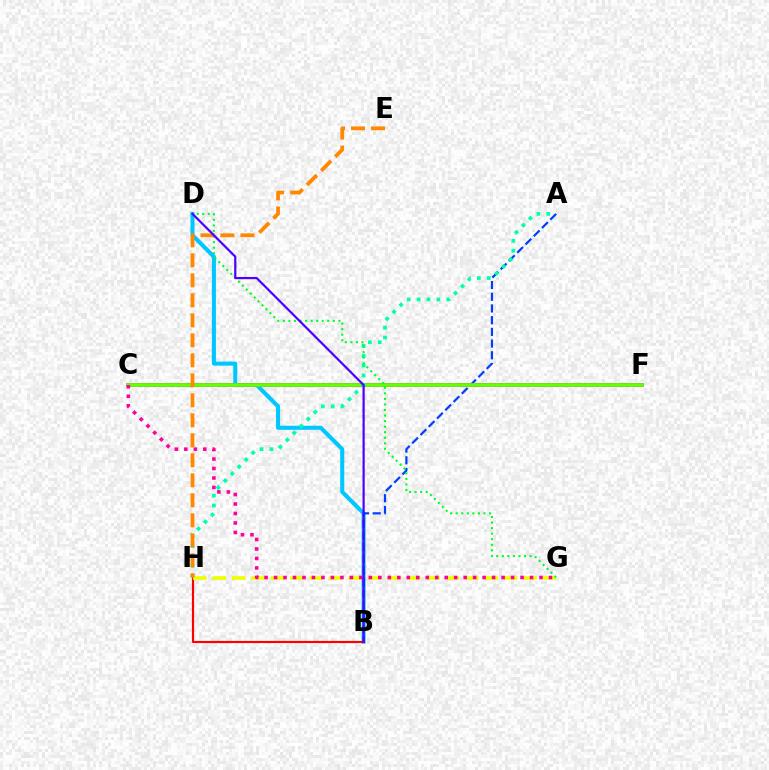{('B', 'D'): [{'color': '#00c7ff', 'line_style': 'solid', 'thickness': 2.93}, {'color': '#4f00ff', 'line_style': 'solid', 'thickness': 1.59}], ('B', 'H'): [{'color': '#ff0000', 'line_style': 'solid', 'thickness': 1.55}], ('G', 'H'): [{'color': '#eeff00', 'line_style': 'dashed', 'thickness': 2.64}], ('A', 'B'): [{'color': '#003fff', 'line_style': 'dashed', 'thickness': 1.59}], ('C', 'F'): [{'color': '#d600ff', 'line_style': 'solid', 'thickness': 2.65}, {'color': '#66ff00', 'line_style': 'solid', 'thickness': 2.64}], ('A', 'H'): [{'color': '#00ffaf', 'line_style': 'dotted', 'thickness': 2.68}], ('D', 'G'): [{'color': '#00ff27', 'line_style': 'dotted', 'thickness': 1.51}], ('C', 'G'): [{'color': '#ff00a0', 'line_style': 'dotted', 'thickness': 2.58}], ('E', 'H'): [{'color': '#ff8800', 'line_style': 'dashed', 'thickness': 2.72}]}